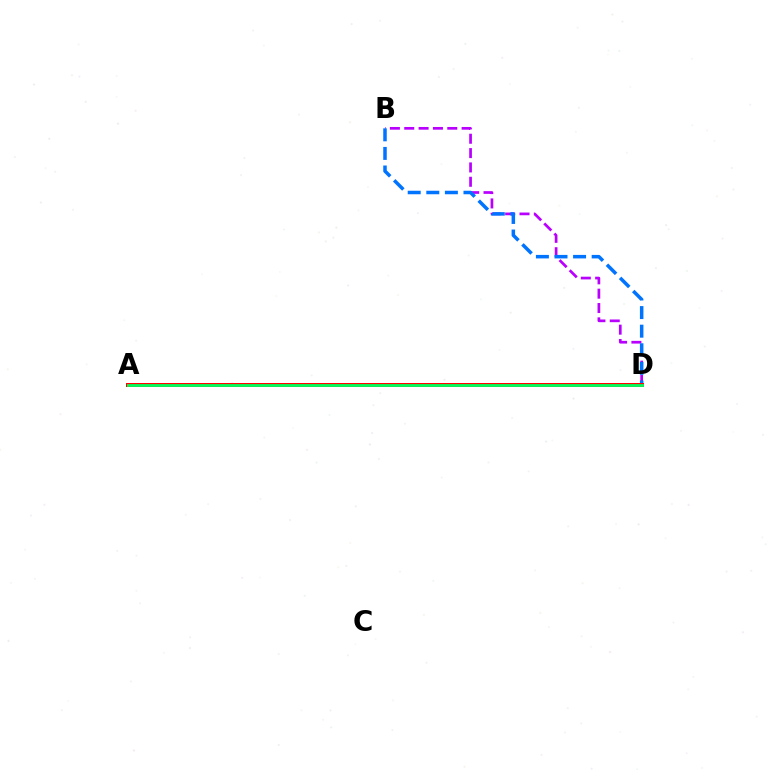{('A', 'D'): [{'color': '#d1ff00', 'line_style': 'dotted', 'thickness': 1.56}, {'color': '#ff0000', 'line_style': 'solid', 'thickness': 2.87}, {'color': '#00ff5c', 'line_style': 'solid', 'thickness': 2.02}], ('B', 'D'): [{'color': '#b900ff', 'line_style': 'dashed', 'thickness': 1.95}, {'color': '#0074ff', 'line_style': 'dashed', 'thickness': 2.53}]}